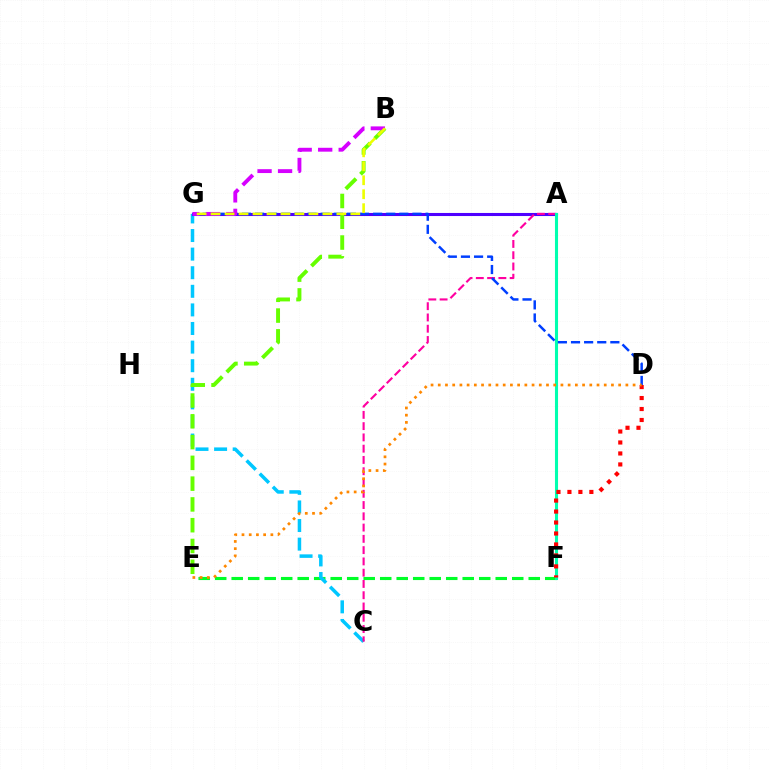{('E', 'F'): [{'color': '#00ff27', 'line_style': 'dashed', 'thickness': 2.24}], ('C', 'G'): [{'color': '#00c7ff', 'line_style': 'dashed', 'thickness': 2.53}], ('A', 'G'): [{'color': '#4f00ff', 'line_style': 'solid', 'thickness': 2.21}], ('A', 'C'): [{'color': '#ff00a0', 'line_style': 'dashed', 'thickness': 1.53}], ('A', 'F'): [{'color': '#00ffaf', 'line_style': 'solid', 'thickness': 2.22}], ('D', 'G'): [{'color': '#003fff', 'line_style': 'dashed', 'thickness': 1.78}], ('B', 'E'): [{'color': '#66ff00', 'line_style': 'dashed', 'thickness': 2.82}], ('D', 'F'): [{'color': '#ff0000', 'line_style': 'dotted', 'thickness': 2.98}], ('D', 'E'): [{'color': '#ff8800', 'line_style': 'dotted', 'thickness': 1.96}], ('B', 'G'): [{'color': '#d600ff', 'line_style': 'dashed', 'thickness': 2.79}, {'color': '#eeff00', 'line_style': 'dashed', 'thickness': 1.9}]}